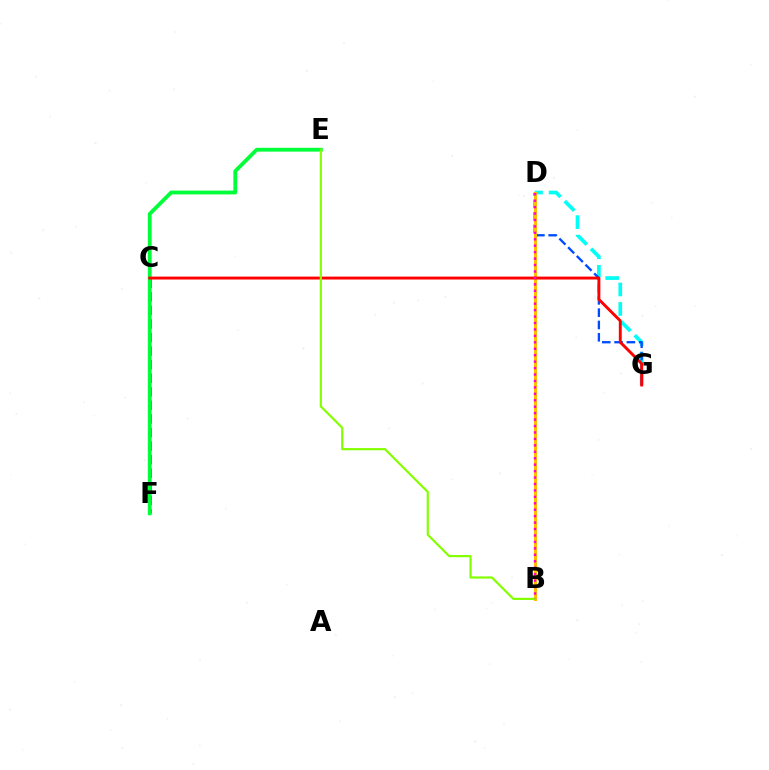{('C', 'F'): [{'color': '#7200ff', 'line_style': 'dashed', 'thickness': 1.84}], ('D', 'G'): [{'color': '#00fff6', 'line_style': 'dashed', 'thickness': 2.65}, {'color': '#004bff', 'line_style': 'dashed', 'thickness': 1.67}], ('B', 'D'): [{'color': '#ffbd00', 'line_style': 'solid', 'thickness': 2.15}, {'color': '#ff00cf', 'line_style': 'dotted', 'thickness': 1.75}], ('E', 'F'): [{'color': '#00ff39', 'line_style': 'solid', 'thickness': 2.75}], ('C', 'G'): [{'color': '#ff0000', 'line_style': 'solid', 'thickness': 2.1}], ('B', 'E'): [{'color': '#84ff00', 'line_style': 'solid', 'thickness': 1.58}]}